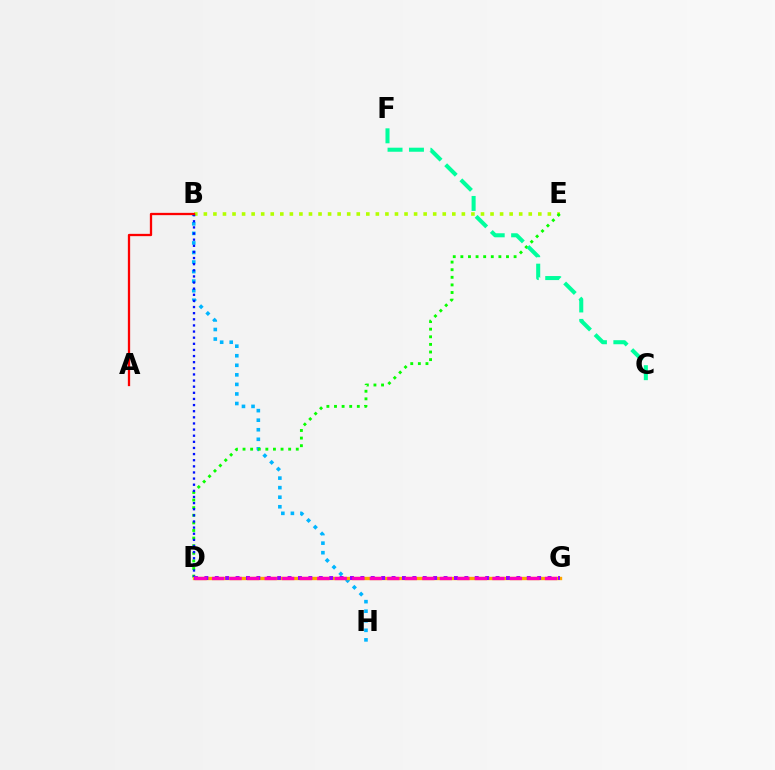{('B', 'H'): [{'color': '#00b5ff', 'line_style': 'dotted', 'thickness': 2.6}], ('B', 'E'): [{'color': '#b3ff00', 'line_style': 'dotted', 'thickness': 2.6}], ('D', 'E'): [{'color': '#08ff00', 'line_style': 'dotted', 'thickness': 2.07}], ('B', 'D'): [{'color': '#0010ff', 'line_style': 'dotted', 'thickness': 1.66}], ('D', 'G'): [{'color': '#ffa500', 'line_style': 'solid', 'thickness': 2.42}, {'color': '#9b00ff', 'line_style': 'dotted', 'thickness': 2.83}, {'color': '#ff00bd', 'line_style': 'dashed', 'thickness': 2.38}], ('A', 'B'): [{'color': '#ff0000', 'line_style': 'solid', 'thickness': 1.65}], ('C', 'F'): [{'color': '#00ff9d', 'line_style': 'dashed', 'thickness': 2.91}]}